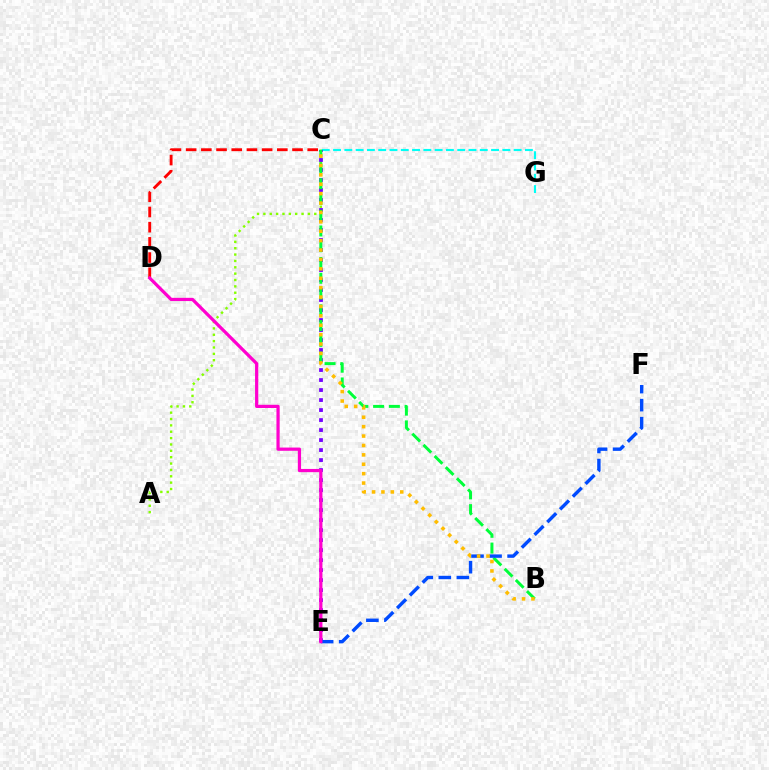{('C', 'G'): [{'color': '#00fff6', 'line_style': 'dashed', 'thickness': 1.53}], ('A', 'C'): [{'color': '#84ff00', 'line_style': 'dotted', 'thickness': 1.73}], ('C', 'E'): [{'color': '#7200ff', 'line_style': 'dotted', 'thickness': 2.72}], ('C', 'D'): [{'color': '#ff0000', 'line_style': 'dashed', 'thickness': 2.06}], ('B', 'C'): [{'color': '#00ff39', 'line_style': 'dashed', 'thickness': 2.14}, {'color': '#ffbd00', 'line_style': 'dotted', 'thickness': 2.55}], ('E', 'F'): [{'color': '#004bff', 'line_style': 'dashed', 'thickness': 2.45}], ('D', 'E'): [{'color': '#ff00cf', 'line_style': 'solid', 'thickness': 2.32}]}